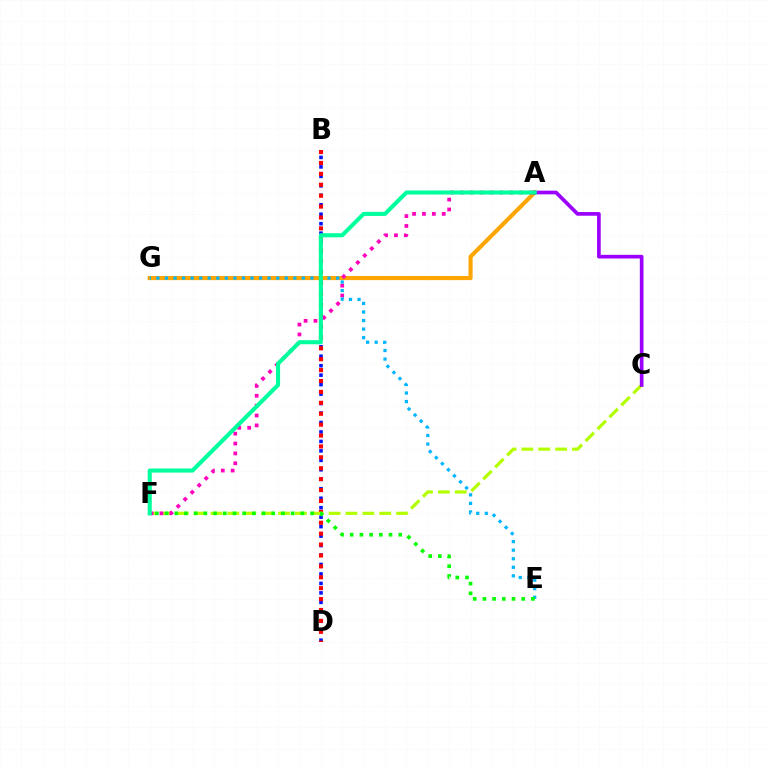{('B', 'D'): [{'color': '#0010ff', 'line_style': 'dotted', 'thickness': 2.57}, {'color': '#ff0000', 'line_style': 'dotted', 'thickness': 2.96}], ('C', 'F'): [{'color': '#b3ff00', 'line_style': 'dashed', 'thickness': 2.29}], ('A', 'G'): [{'color': '#ffa500', 'line_style': 'solid', 'thickness': 2.97}], ('A', 'F'): [{'color': '#ff00bd', 'line_style': 'dotted', 'thickness': 2.68}, {'color': '#00ff9d', 'line_style': 'solid', 'thickness': 2.94}], ('E', 'G'): [{'color': '#00b5ff', 'line_style': 'dotted', 'thickness': 2.33}], ('A', 'C'): [{'color': '#9b00ff', 'line_style': 'solid', 'thickness': 2.65}], ('E', 'F'): [{'color': '#08ff00', 'line_style': 'dotted', 'thickness': 2.64}]}